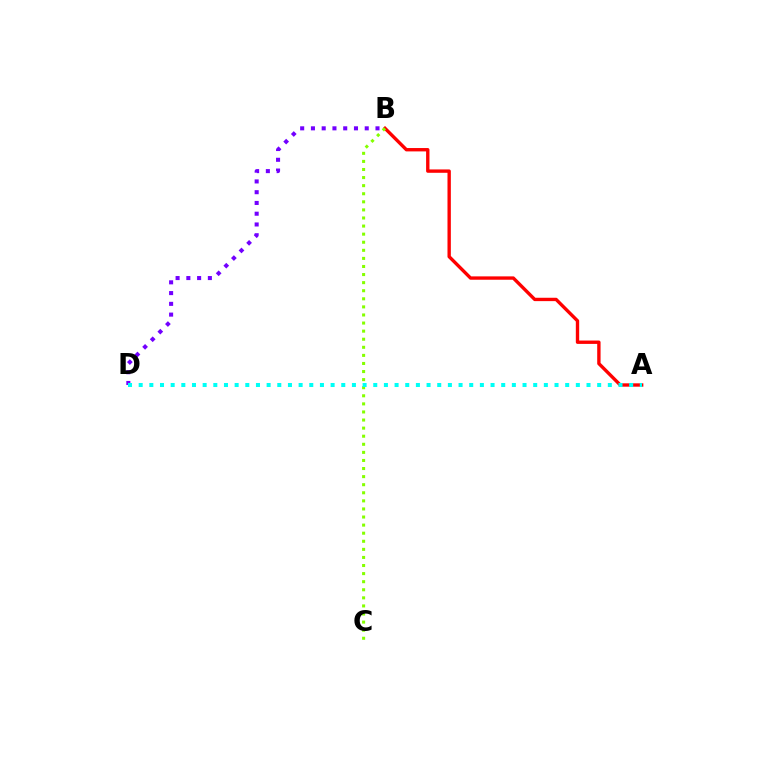{('B', 'D'): [{'color': '#7200ff', 'line_style': 'dotted', 'thickness': 2.92}], ('A', 'B'): [{'color': '#ff0000', 'line_style': 'solid', 'thickness': 2.42}], ('B', 'C'): [{'color': '#84ff00', 'line_style': 'dotted', 'thickness': 2.2}], ('A', 'D'): [{'color': '#00fff6', 'line_style': 'dotted', 'thickness': 2.9}]}